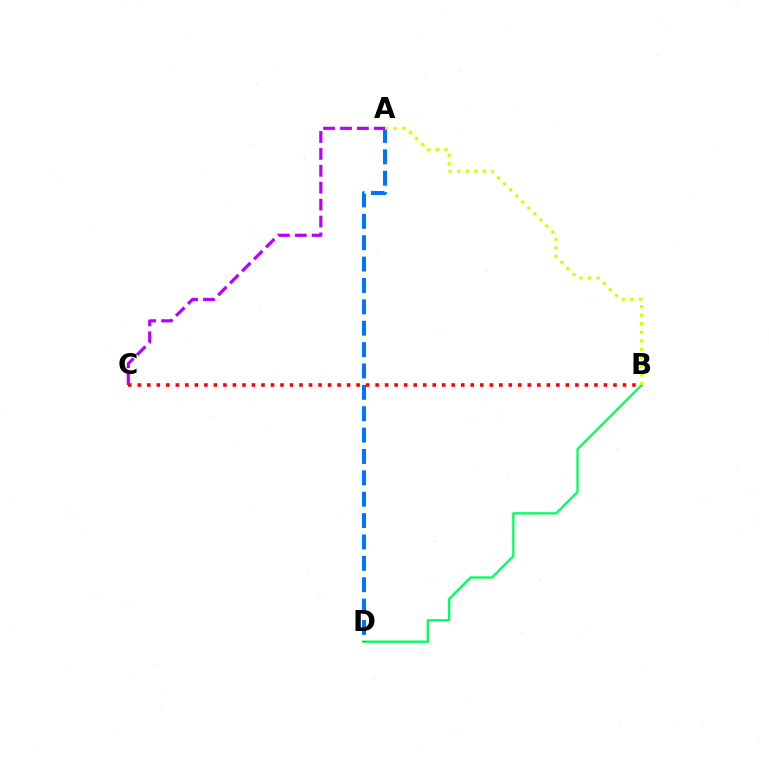{('B', 'D'): [{'color': '#00ff5c', 'line_style': 'solid', 'thickness': 1.66}], ('A', 'D'): [{'color': '#0074ff', 'line_style': 'dashed', 'thickness': 2.9}], ('A', 'C'): [{'color': '#b900ff', 'line_style': 'dashed', 'thickness': 2.3}], ('B', 'C'): [{'color': '#ff0000', 'line_style': 'dotted', 'thickness': 2.58}], ('A', 'B'): [{'color': '#d1ff00', 'line_style': 'dotted', 'thickness': 2.32}]}